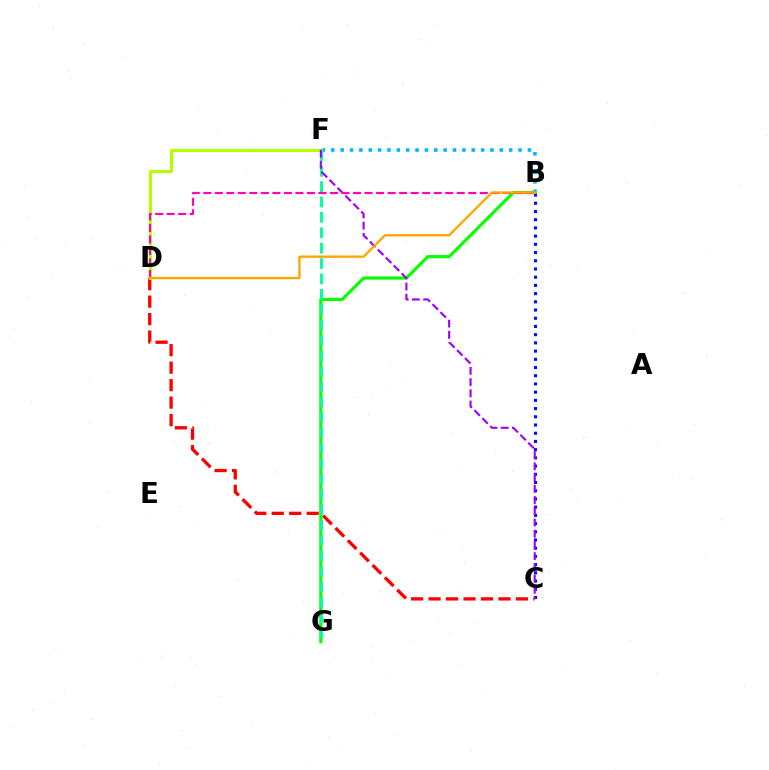{('B', 'F'): [{'color': '#00b5ff', 'line_style': 'dotted', 'thickness': 2.54}], ('B', 'C'): [{'color': '#0010ff', 'line_style': 'dotted', 'thickness': 2.23}], ('C', 'D'): [{'color': '#ff0000', 'line_style': 'dashed', 'thickness': 2.37}], ('D', 'F'): [{'color': '#b3ff00', 'line_style': 'solid', 'thickness': 2.22}], ('B', 'G'): [{'color': '#08ff00', 'line_style': 'solid', 'thickness': 2.28}], ('F', 'G'): [{'color': '#00ff9d', 'line_style': 'dashed', 'thickness': 2.09}], ('C', 'F'): [{'color': '#9b00ff', 'line_style': 'dashed', 'thickness': 1.52}], ('B', 'D'): [{'color': '#ff00bd', 'line_style': 'dashed', 'thickness': 1.57}, {'color': '#ffa500', 'line_style': 'solid', 'thickness': 1.68}]}